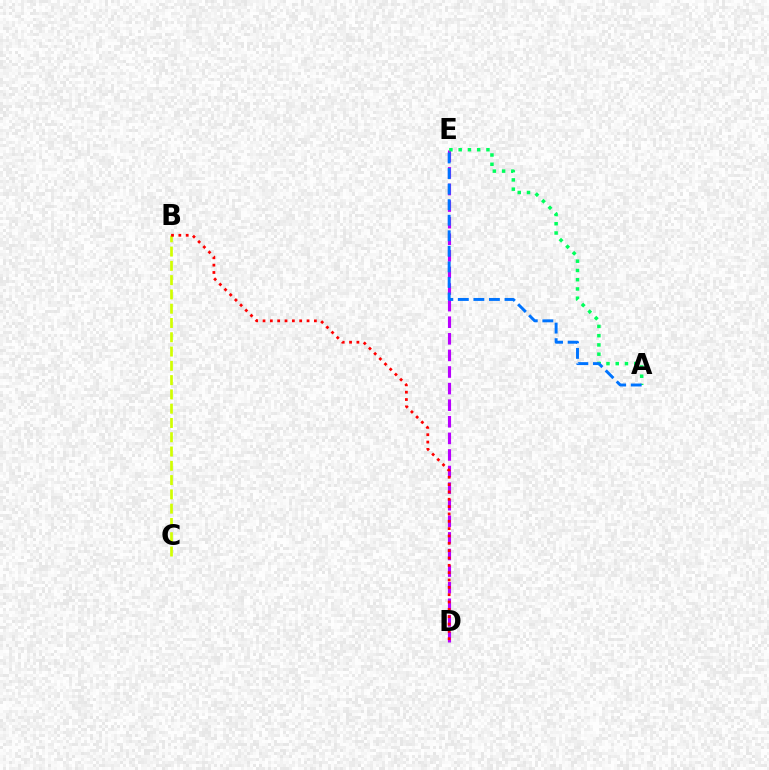{('D', 'E'): [{'color': '#b900ff', 'line_style': 'dashed', 'thickness': 2.25}], ('A', 'E'): [{'color': '#00ff5c', 'line_style': 'dotted', 'thickness': 2.52}, {'color': '#0074ff', 'line_style': 'dashed', 'thickness': 2.11}], ('B', 'C'): [{'color': '#d1ff00', 'line_style': 'dashed', 'thickness': 1.94}], ('B', 'D'): [{'color': '#ff0000', 'line_style': 'dotted', 'thickness': 1.99}]}